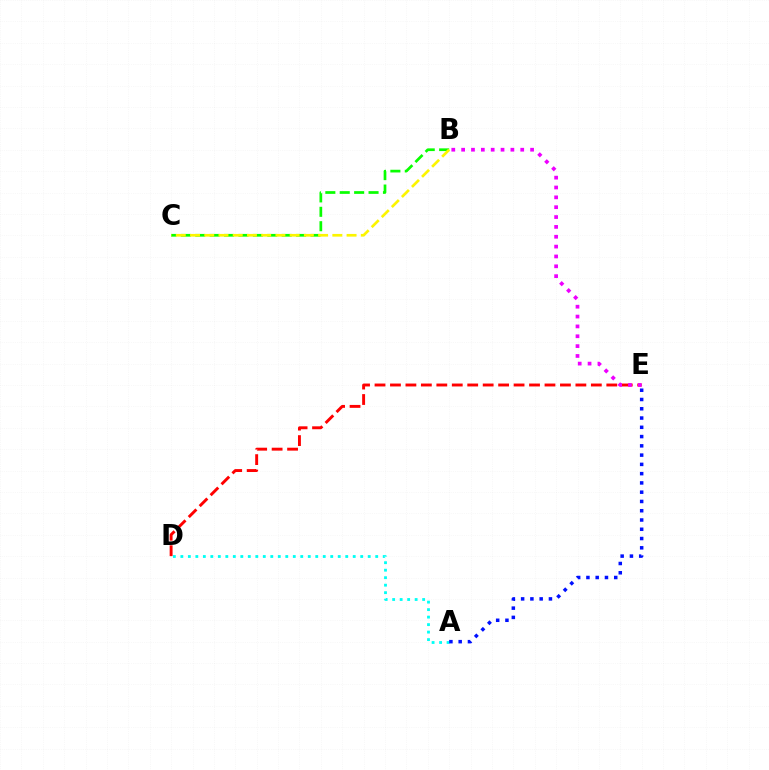{('A', 'D'): [{'color': '#00fff6', 'line_style': 'dotted', 'thickness': 2.04}], ('D', 'E'): [{'color': '#ff0000', 'line_style': 'dashed', 'thickness': 2.1}], ('B', 'C'): [{'color': '#08ff00', 'line_style': 'dashed', 'thickness': 1.96}, {'color': '#fcf500', 'line_style': 'dashed', 'thickness': 1.93}], ('B', 'E'): [{'color': '#ee00ff', 'line_style': 'dotted', 'thickness': 2.68}], ('A', 'E'): [{'color': '#0010ff', 'line_style': 'dotted', 'thickness': 2.52}]}